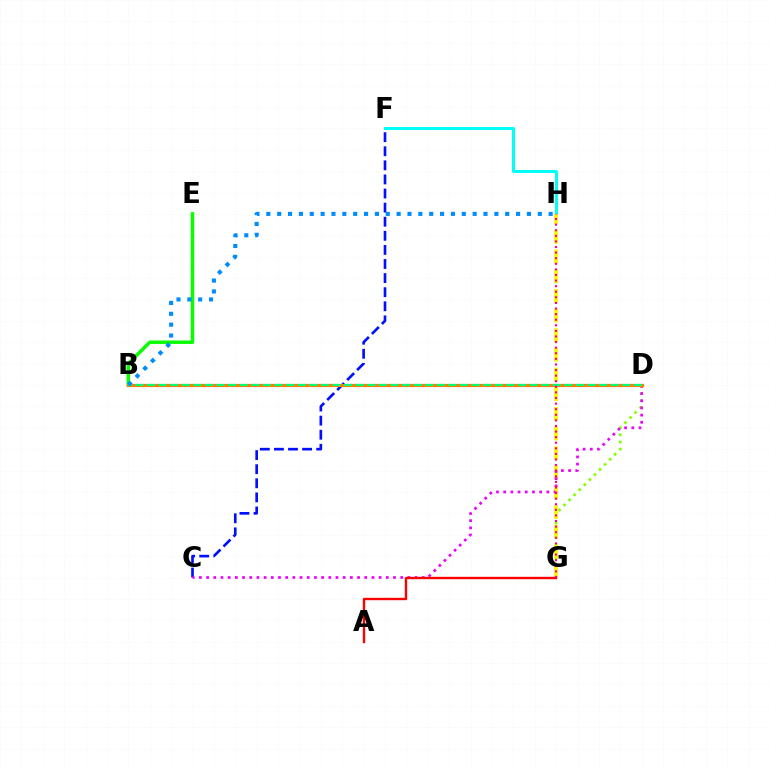{('B', 'E'): [{'color': '#08ff00', 'line_style': 'solid', 'thickness': 2.5}], ('D', 'G'): [{'color': '#84ff00', 'line_style': 'dotted', 'thickness': 1.95}], ('C', 'F'): [{'color': '#0010ff', 'line_style': 'dashed', 'thickness': 1.91}], ('F', 'H'): [{'color': '#00fff6', 'line_style': 'solid', 'thickness': 2.17}], ('G', 'H'): [{'color': '#fcf500', 'line_style': 'dashed', 'thickness': 2.67}, {'color': '#ff0094', 'line_style': 'dotted', 'thickness': 1.52}], ('C', 'D'): [{'color': '#ee00ff', 'line_style': 'dotted', 'thickness': 1.95}], ('B', 'D'): [{'color': '#7200ff', 'line_style': 'solid', 'thickness': 2.17}, {'color': '#ff7c00', 'line_style': 'solid', 'thickness': 2.27}, {'color': '#00ff74', 'line_style': 'dashed', 'thickness': 1.58}], ('A', 'G'): [{'color': '#ff0000', 'line_style': 'solid', 'thickness': 1.71}], ('B', 'H'): [{'color': '#008cff', 'line_style': 'dotted', 'thickness': 2.95}]}